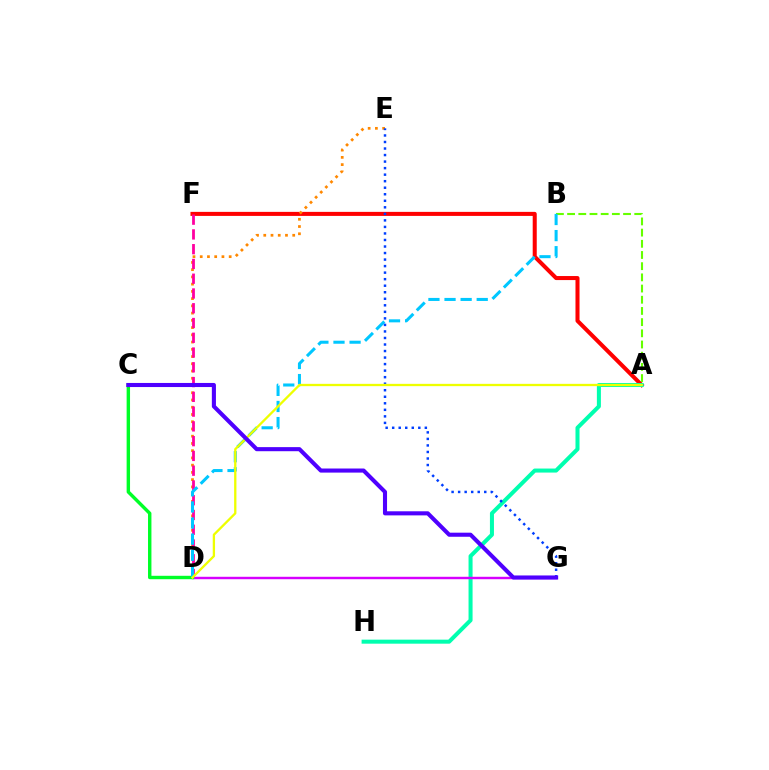{('A', 'F'): [{'color': '#ff0000', 'line_style': 'solid', 'thickness': 2.91}], ('A', 'H'): [{'color': '#00ffaf', 'line_style': 'solid', 'thickness': 2.9}], ('D', 'E'): [{'color': '#ff8800', 'line_style': 'dotted', 'thickness': 1.97}], ('D', 'F'): [{'color': '#ff00a0', 'line_style': 'dashed', 'thickness': 2.01}], ('D', 'G'): [{'color': '#d600ff', 'line_style': 'solid', 'thickness': 1.75}], ('C', 'D'): [{'color': '#00ff27', 'line_style': 'solid', 'thickness': 2.46}], ('A', 'B'): [{'color': '#66ff00', 'line_style': 'dashed', 'thickness': 1.52}], ('B', 'D'): [{'color': '#00c7ff', 'line_style': 'dashed', 'thickness': 2.19}], ('E', 'G'): [{'color': '#003fff', 'line_style': 'dotted', 'thickness': 1.77}], ('A', 'D'): [{'color': '#eeff00', 'line_style': 'solid', 'thickness': 1.66}], ('C', 'G'): [{'color': '#4f00ff', 'line_style': 'solid', 'thickness': 2.94}]}